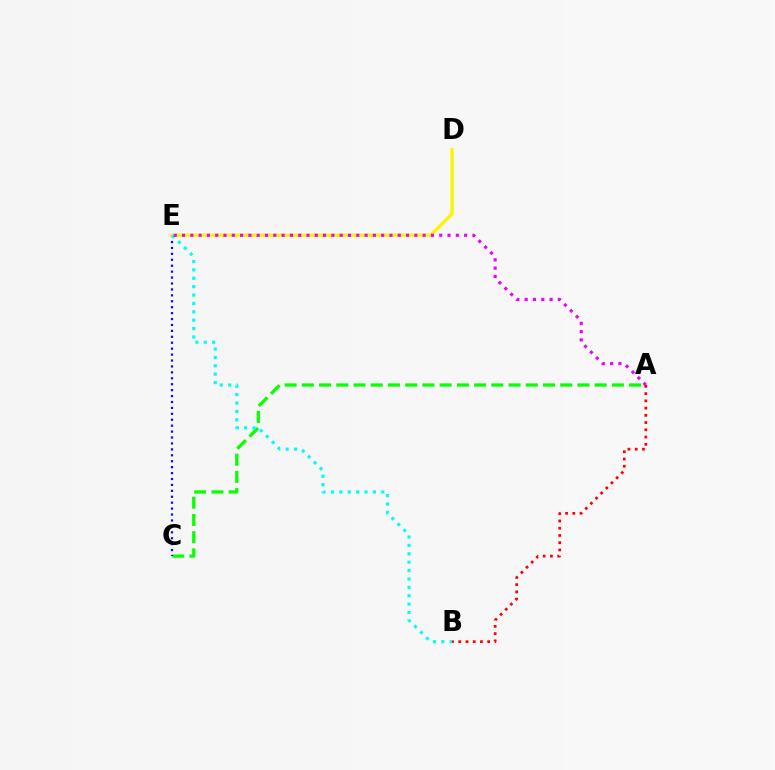{('A', 'C'): [{'color': '#08ff00', 'line_style': 'dashed', 'thickness': 2.34}], ('C', 'E'): [{'color': '#0010ff', 'line_style': 'dotted', 'thickness': 1.61}], ('D', 'E'): [{'color': '#fcf500', 'line_style': 'solid', 'thickness': 2.38}], ('B', 'E'): [{'color': '#00fff6', 'line_style': 'dotted', 'thickness': 2.28}], ('A', 'E'): [{'color': '#ee00ff', 'line_style': 'dotted', 'thickness': 2.25}], ('A', 'B'): [{'color': '#ff0000', 'line_style': 'dotted', 'thickness': 1.97}]}